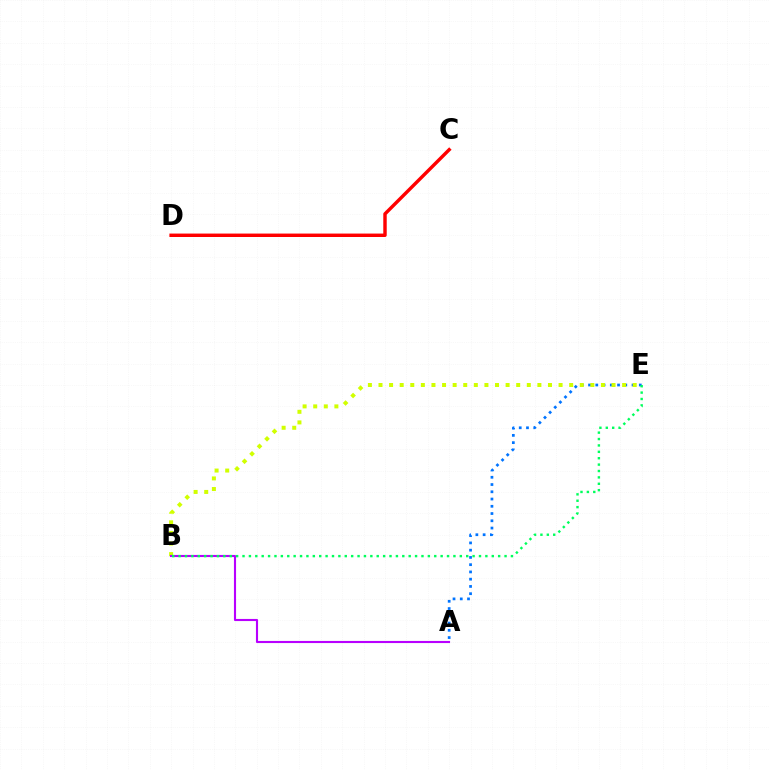{('A', 'E'): [{'color': '#0074ff', 'line_style': 'dotted', 'thickness': 1.97}], ('B', 'E'): [{'color': '#d1ff00', 'line_style': 'dotted', 'thickness': 2.88}, {'color': '#00ff5c', 'line_style': 'dotted', 'thickness': 1.74}], ('A', 'B'): [{'color': '#b900ff', 'line_style': 'solid', 'thickness': 1.52}], ('C', 'D'): [{'color': '#ff0000', 'line_style': 'solid', 'thickness': 2.47}]}